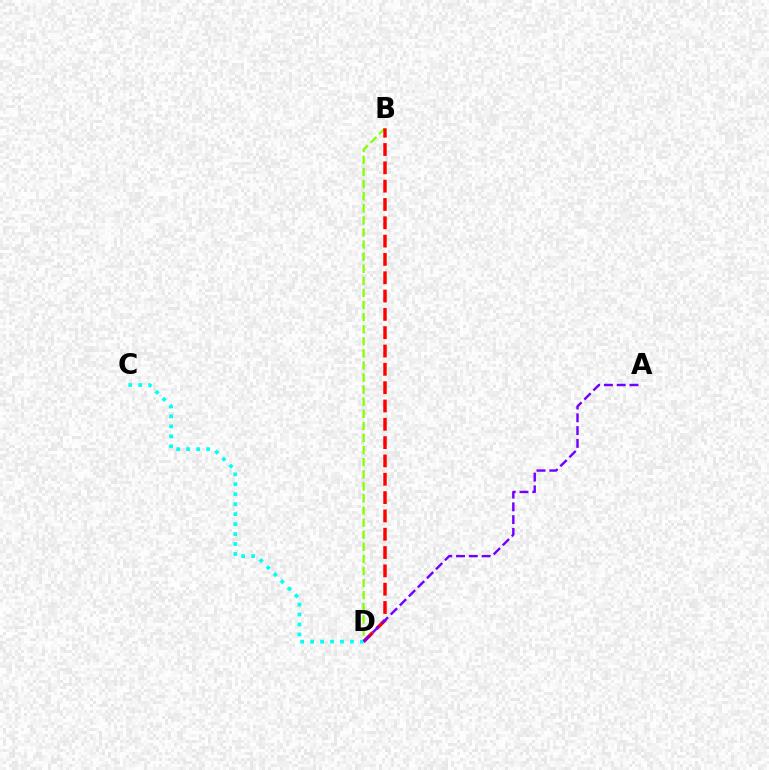{('B', 'D'): [{'color': '#84ff00', 'line_style': 'dashed', 'thickness': 1.64}, {'color': '#ff0000', 'line_style': 'dashed', 'thickness': 2.49}], ('C', 'D'): [{'color': '#00fff6', 'line_style': 'dotted', 'thickness': 2.71}], ('A', 'D'): [{'color': '#7200ff', 'line_style': 'dashed', 'thickness': 1.74}]}